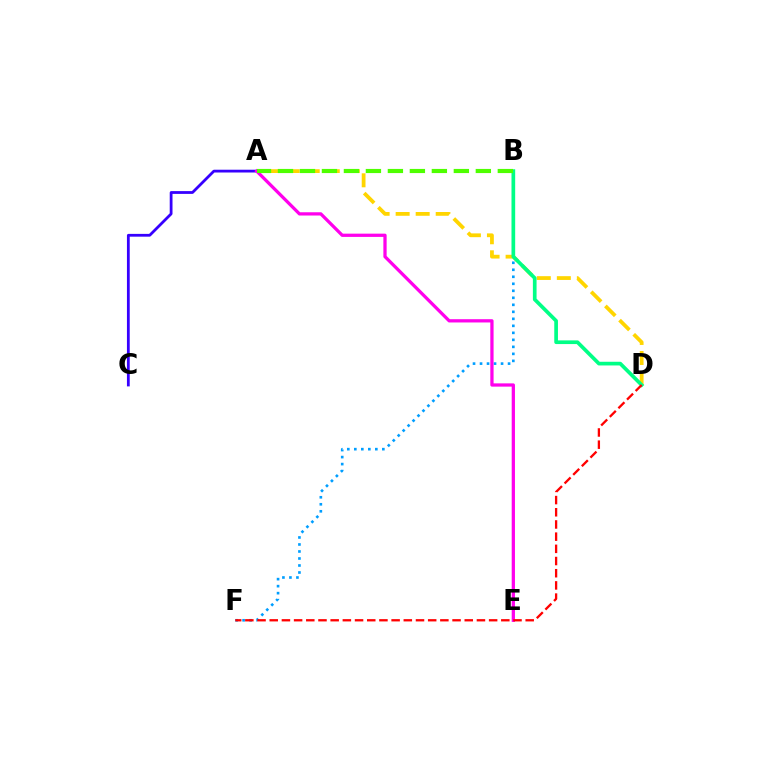{('A', 'C'): [{'color': '#3700ff', 'line_style': 'solid', 'thickness': 2.01}], ('A', 'D'): [{'color': '#ffd500', 'line_style': 'dashed', 'thickness': 2.72}], ('B', 'F'): [{'color': '#009eff', 'line_style': 'dotted', 'thickness': 1.9}], ('A', 'E'): [{'color': '#ff00ed', 'line_style': 'solid', 'thickness': 2.35}], ('B', 'D'): [{'color': '#00ff86', 'line_style': 'solid', 'thickness': 2.66}], ('D', 'F'): [{'color': '#ff0000', 'line_style': 'dashed', 'thickness': 1.66}], ('A', 'B'): [{'color': '#4fff00', 'line_style': 'dashed', 'thickness': 2.99}]}